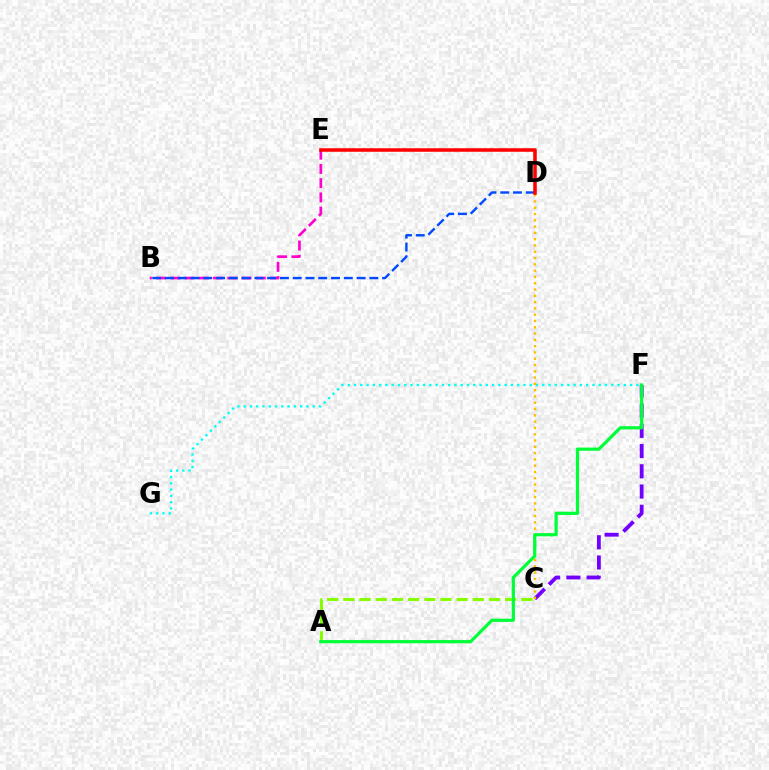{('A', 'C'): [{'color': '#84ff00', 'line_style': 'dashed', 'thickness': 2.2}], ('C', 'F'): [{'color': '#7200ff', 'line_style': 'dashed', 'thickness': 2.75}], ('B', 'E'): [{'color': '#ff00cf', 'line_style': 'dashed', 'thickness': 1.93}], ('B', 'D'): [{'color': '#004bff', 'line_style': 'dashed', 'thickness': 1.74}], ('F', 'G'): [{'color': '#00fff6', 'line_style': 'dotted', 'thickness': 1.7}], ('C', 'D'): [{'color': '#ffbd00', 'line_style': 'dotted', 'thickness': 1.71}], ('D', 'E'): [{'color': '#ff0000', 'line_style': 'solid', 'thickness': 2.55}], ('A', 'F'): [{'color': '#00ff39', 'line_style': 'solid', 'thickness': 2.31}]}